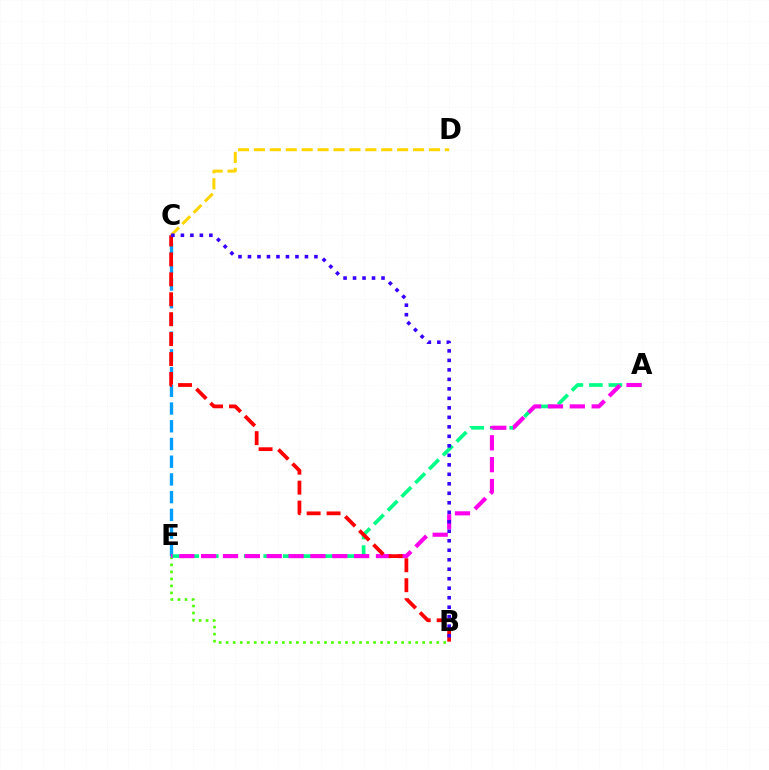{('B', 'E'): [{'color': '#4fff00', 'line_style': 'dotted', 'thickness': 1.91}], ('C', 'E'): [{'color': '#009eff', 'line_style': 'dashed', 'thickness': 2.41}], ('A', 'E'): [{'color': '#00ff86', 'line_style': 'dashed', 'thickness': 2.65}, {'color': '#ff00ed', 'line_style': 'dashed', 'thickness': 2.97}], ('C', 'D'): [{'color': '#ffd500', 'line_style': 'dashed', 'thickness': 2.16}], ('B', 'C'): [{'color': '#ff0000', 'line_style': 'dashed', 'thickness': 2.71}, {'color': '#3700ff', 'line_style': 'dotted', 'thickness': 2.58}]}